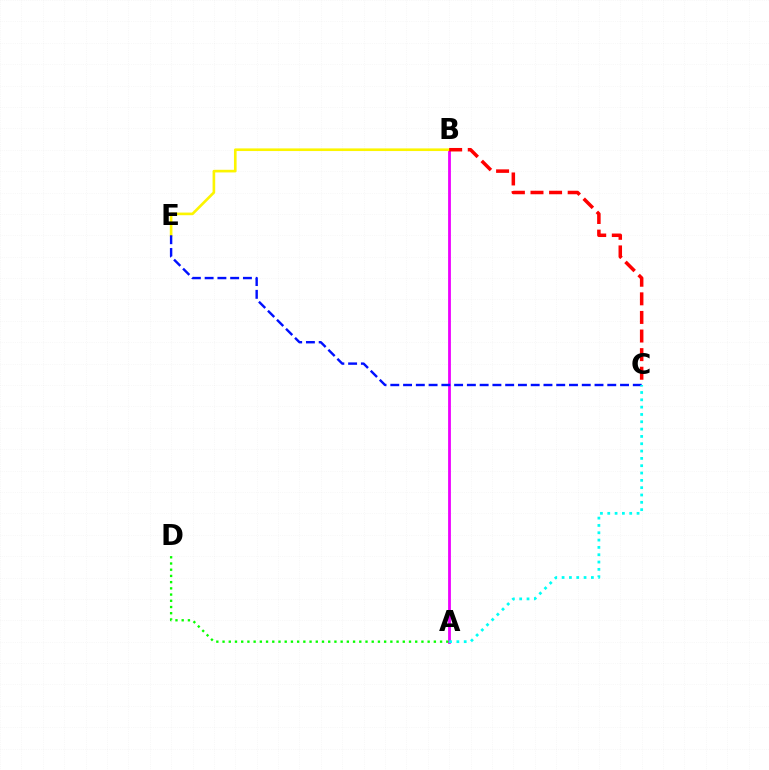{('A', 'B'): [{'color': '#ee00ff', 'line_style': 'solid', 'thickness': 2.01}], ('B', 'E'): [{'color': '#fcf500', 'line_style': 'solid', 'thickness': 1.9}], ('C', 'E'): [{'color': '#0010ff', 'line_style': 'dashed', 'thickness': 1.73}], ('A', 'C'): [{'color': '#00fff6', 'line_style': 'dotted', 'thickness': 1.99}], ('A', 'D'): [{'color': '#08ff00', 'line_style': 'dotted', 'thickness': 1.69}], ('B', 'C'): [{'color': '#ff0000', 'line_style': 'dashed', 'thickness': 2.53}]}